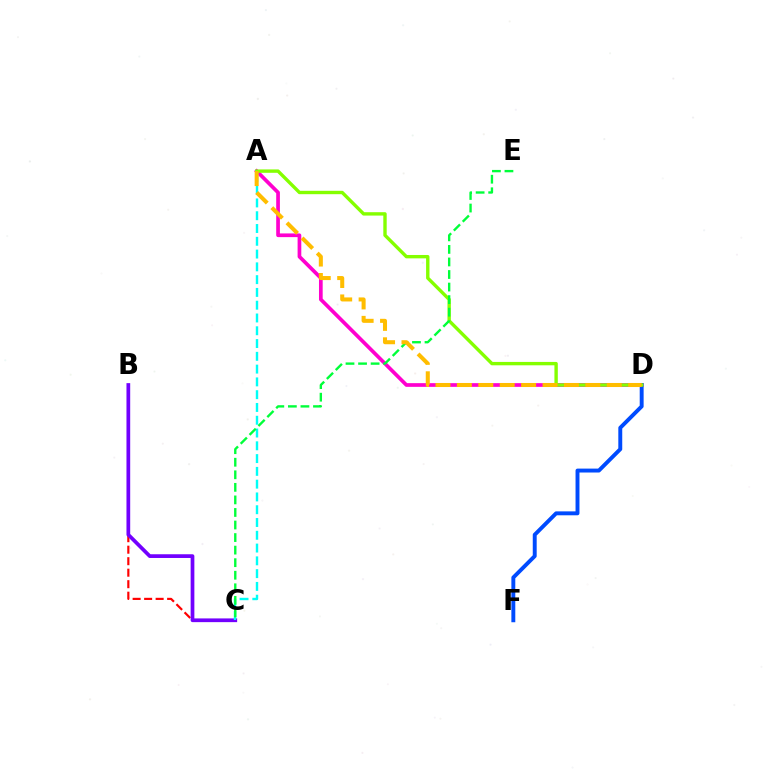{('B', 'C'): [{'color': '#ff0000', 'line_style': 'dashed', 'thickness': 1.56}, {'color': '#7200ff', 'line_style': 'solid', 'thickness': 2.68}], ('A', 'D'): [{'color': '#ff00cf', 'line_style': 'solid', 'thickness': 2.66}, {'color': '#84ff00', 'line_style': 'solid', 'thickness': 2.43}, {'color': '#ffbd00', 'line_style': 'dashed', 'thickness': 2.91}], ('D', 'F'): [{'color': '#004bff', 'line_style': 'solid', 'thickness': 2.82}], ('A', 'C'): [{'color': '#00fff6', 'line_style': 'dashed', 'thickness': 1.74}], ('C', 'E'): [{'color': '#00ff39', 'line_style': 'dashed', 'thickness': 1.71}]}